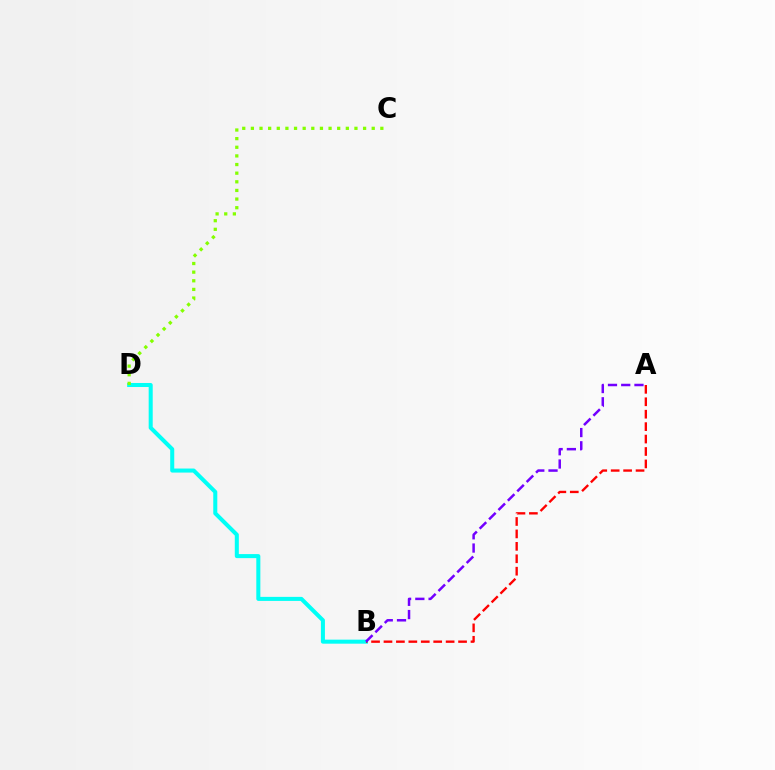{('B', 'D'): [{'color': '#00fff6', 'line_style': 'solid', 'thickness': 2.9}], ('C', 'D'): [{'color': '#84ff00', 'line_style': 'dotted', 'thickness': 2.35}], ('A', 'B'): [{'color': '#ff0000', 'line_style': 'dashed', 'thickness': 1.69}, {'color': '#7200ff', 'line_style': 'dashed', 'thickness': 1.8}]}